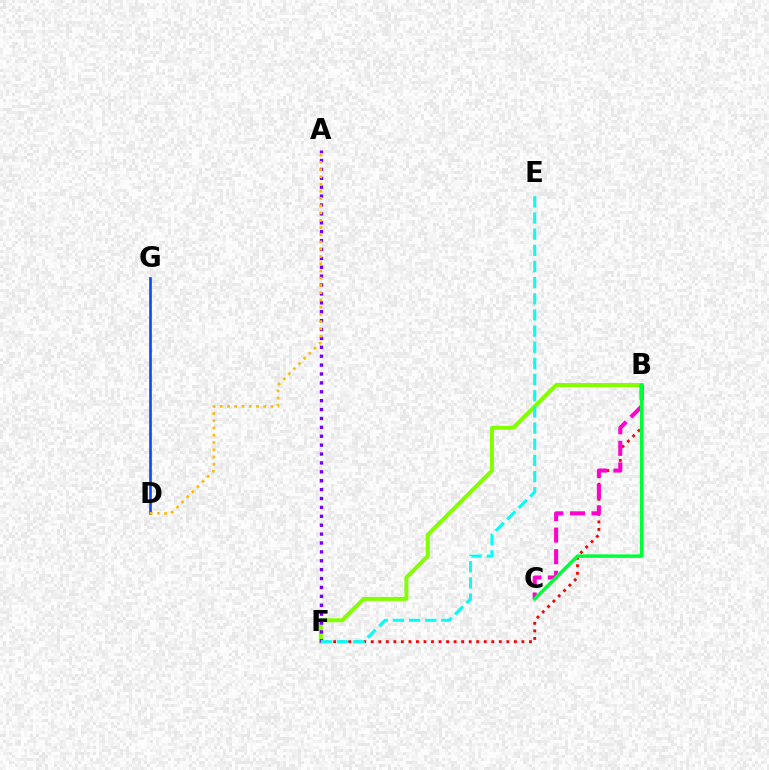{('D', 'G'): [{'color': '#004bff', 'line_style': 'solid', 'thickness': 1.88}], ('B', 'F'): [{'color': '#84ff00', 'line_style': 'solid', 'thickness': 2.88}, {'color': '#ff0000', 'line_style': 'dotted', 'thickness': 2.05}], ('A', 'F'): [{'color': '#7200ff', 'line_style': 'dotted', 'thickness': 2.42}], ('E', 'F'): [{'color': '#00fff6', 'line_style': 'dashed', 'thickness': 2.2}], ('A', 'D'): [{'color': '#ffbd00', 'line_style': 'dotted', 'thickness': 1.97}], ('B', 'C'): [{'color': '#ff00cf', 'line_style': 'dashed', 'thickness': 2.93}, {'color': '#00ff39', 'line_style': 'solid', 'thickness': 2.51}]}